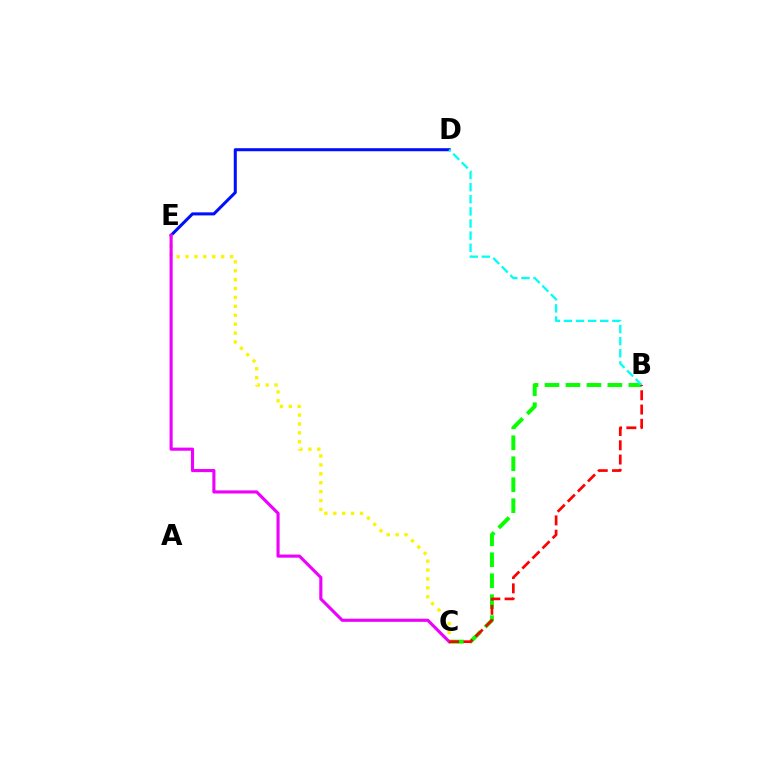{('D', 'E'): [{'color': '#0010ff', 'line_style': 'solid', 'thickness': 2.19}], ('B', 'C'): [{'color': '#08ff00', 'line_style': 'dashed', 'thickness': 2.85}, {'color': '#ff0000', 'line_style': 'dashed', 'thickness': 1.94}], ('B', 'D'): [{'color': '#00fff6', 'line_style': 'dashed', 'thickness': 1.65}], ('C', 'E'): [{'color': '#fcf500', 'line_style': 'dotted', 'thickness': 2.42}, {'color': '#ee00ff', 'line_style': 'solid', 'thickness': 2.24}]}